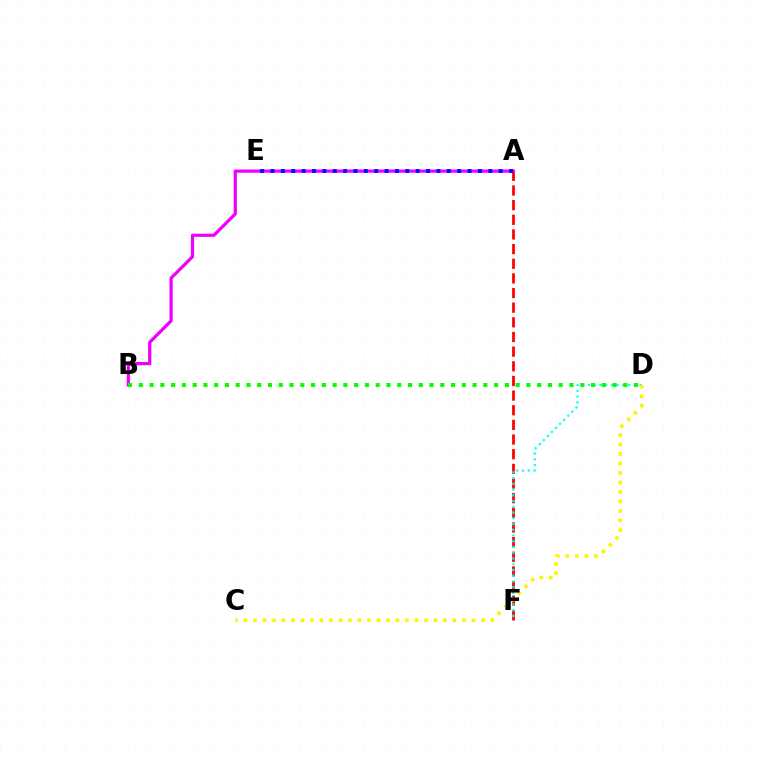{('A', 'F'): [{'color': '#ff0000', 'line_style': 'dashed', 'thickness': 1.99}], ('A', 'B'): [{'color': '#ee00ff', 'line_style': 'solid', 'thickness': 2.32}], ('A', 'E'): [{'color': '#0010ff', 'line_style': 'dotted', 'thickness': 2.82}], ('D', 'F'): [{'color': '#00fff6', 'line_style': 'dotted', 'thickness': 1.56}], ('B', 'D'): [{'color': '#08ff00', 'line_style': 'dotted', 'thickness': 2.93}], ('C', 'D'): [{'color': '#fcf500', 'line_style': 'dotted', 'thickness': 2.58}]}